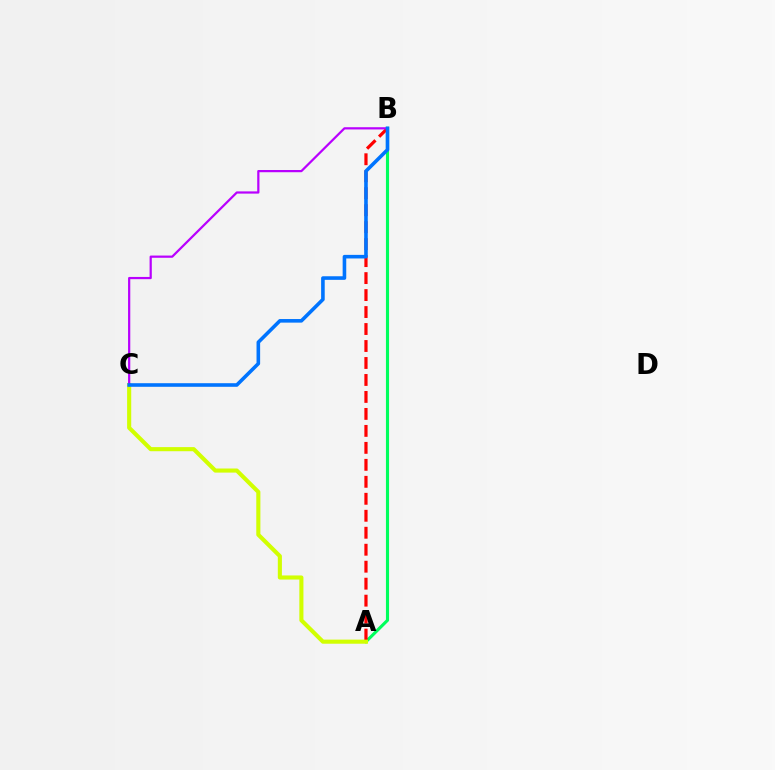{('A', 'B'): [{'color': '#00ff5c', 'line_style': 'solid', 'thickness': 2.24}, {'color': '#ff0000', 'line_style': 'dashed', 'thickness': 2.31}], ('A', 'C'): [{'color': '#d1ff00', 'line_style': 'solid', 'thickness': 2.95}], ('B', 'C'): [{'color': '#b900ff', 'line_style': 'solid', 'thickness': 1.6}, {'color': '#0074ff', 'line_style': 'solid', 'thickness': 2.59}]}